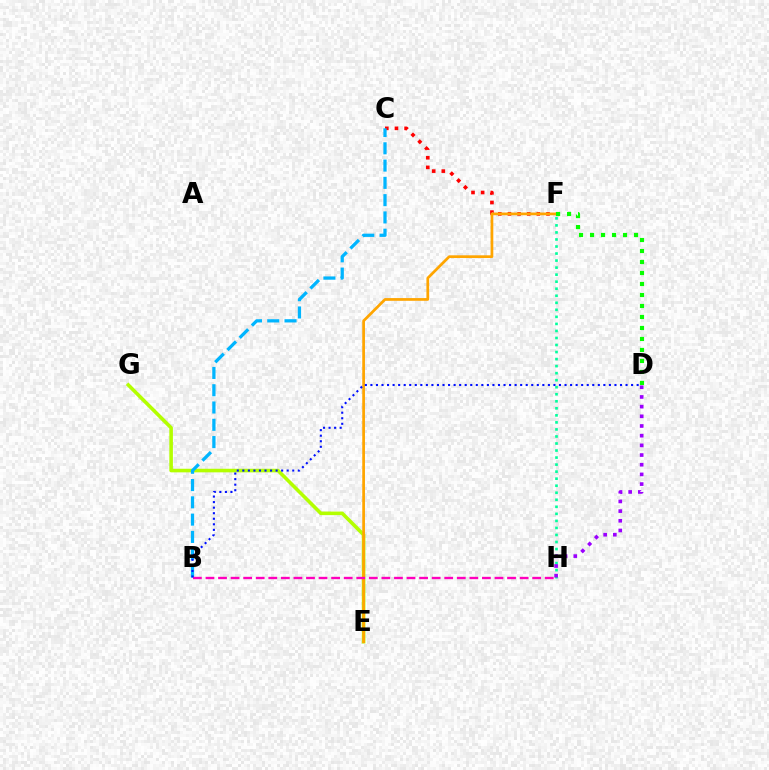{('E', 'G'): [{'color': '#b3ff00', 'line_style': 'solid', 'thickness': 2.58}], ('C', 'F'): [{'color': '#ff0000', 'line_style': 'dotted', 'thickness': 2.62}], ('E', 'F'): [{'color': '#ffa500', 'line_style': 'solid', 'thickness': 1.96}], ('D', 'F'): [{'color': '#08ff00', 'line_style': 'dotted', 'thickness': 2.99}], ('F', 'H'): [{'color': '#00ff9d', 'line_style': 'dotted', 'thickness': 1.91}], ('B', 'C'): [{'color': '#00b5ff', 'line_style': 'dashed', 'thickness': 2.35}], ('B', 'H'): [{'color': '#ff00bd', 'line_style': 'dashed', 'thickness': 1.71}], ('D', 'H'): [{'color': '#9b00ff', 'line_style': 'dotted', 'thickness': 2.63}], ('B', 'D'): [{'color': '#0010ff', 'line_style': 'dotted', 'thickness': 1.51}]}